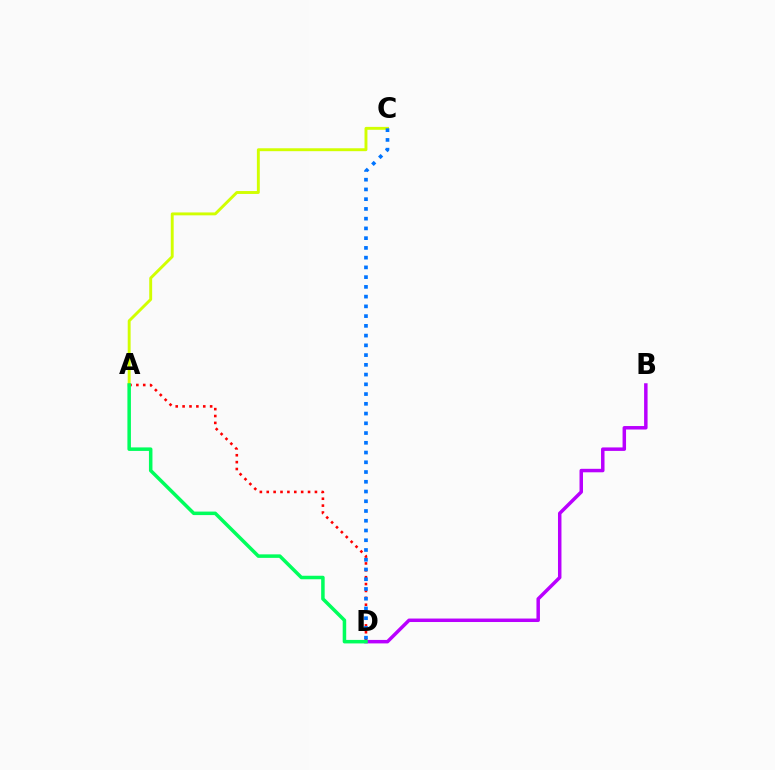{('A', 'C'): [{'color': '#d1ff00', 'line_style': 'solid', 'thickness': 2.09}], ('A', 'D'): [{'color': '#ff0000', 'line_style': 'dotted', 'thickness': 1.87}, {'color': '#00ff5c', 'line_style': 'solid', 'thickness': 2.53}], ('C', 'D'): [{'color': '#0074ff', 'line_style': 'dotted', 'thickness': 2.65}], ('B', 'D'): [{'color': '#b900ff', 'line_style': 'solid', 'thickness': 2.51}]}